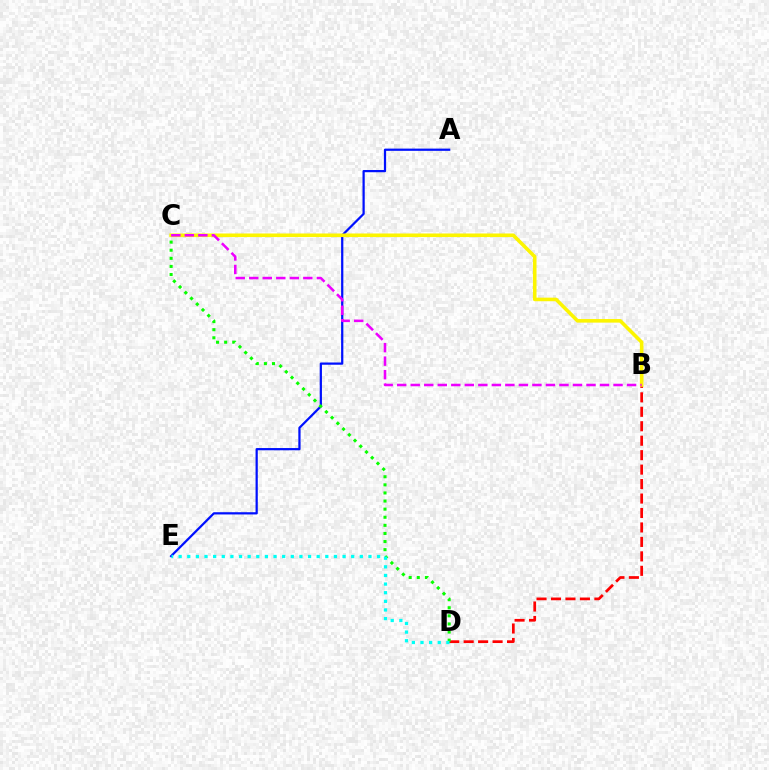{('A', 'E'): [{'color': '#0010ff', 'line_style': 'solid', 'thickness': 1.61}], ('B', 'D'): [{'color': '#ff0000', 'line_style': 'dashed', 'thickness': 1.96}], ('C', 'D'): [{'color': '#08ff00', 'line_style': 'dotted', 'thickness': 2.2}], ('D', 'E'): [{'color': '#00fff6', 'line_style': 'dotted', 'thickness': 2.34}], ('B', 'C'): [{'color': '#fcf500', 'line_style': 'solid', 'thickness': 2.58}, {'color': '#ee00ff', 'line_style': 'dashed', 'thickness': 1.84}]}